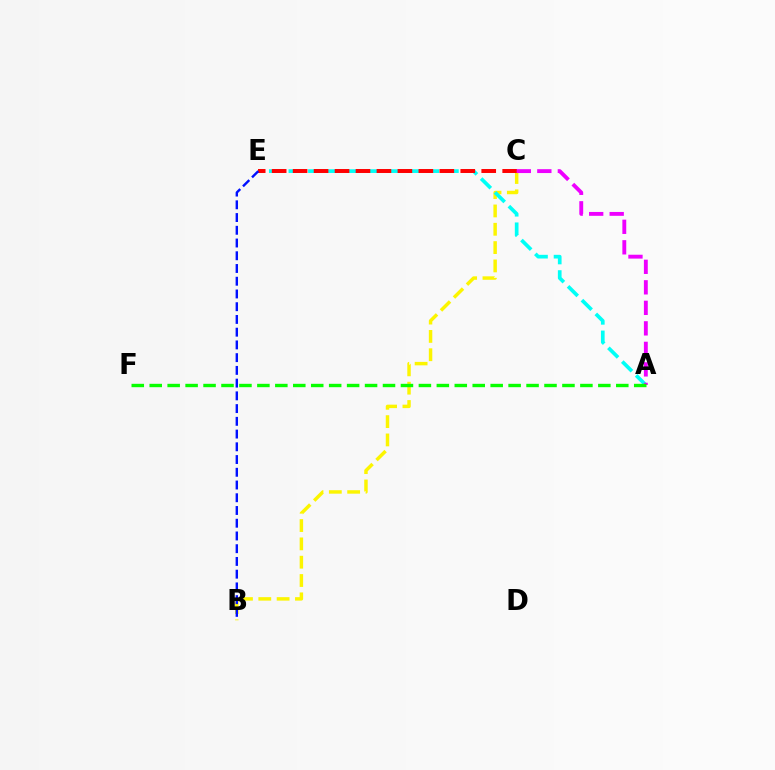{('B', 'C'): [{'color': '#fcf500', 'line_style': 'dashed', 'thickness': 2.49}], ('A', 'E'): [{'color': '#00fff6', 'line_style': 'dashed', 'thickness': 2.66}], ('C', 'E'): [{'color': '#ff0000', 'line_style': 'dashed', 'thickness': 2.85}], ('A', 'C'): [{'color': '#ee00ff', 'line_style': 'dashed', 'thickness': 2.79}], ('A', 'F'): [{'color': '#08ff00', 'line_style': 'dashed', 'thickness': 2.44}], ('B', 'E'): [{'color': '#0010ff', 'line_style': 'dashed', 'thickness': 1.73}]}